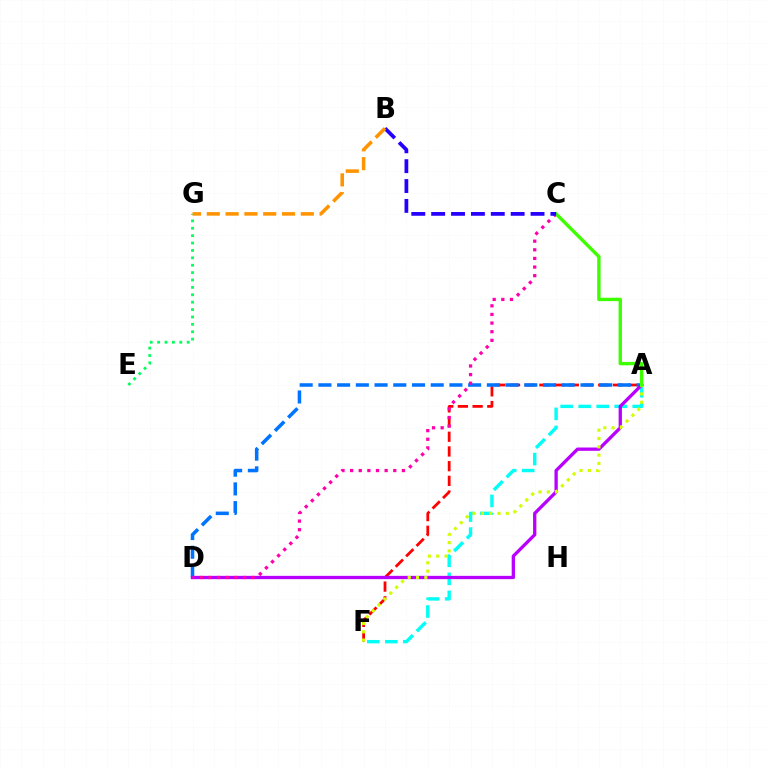{('A', 'F'): [{'color': '#ff0000', 'line_style': 'dashed', 'thickness': 2.0}, {'color': '#00fff6', 'line_style': 'dashed', 'thickness': 2.45}, {'color': '#d1ff00', 'line_style': 'dotted', 'thickness': 2.26}], ('E', 'G'): [{'color': '#00ff5c', 'line_style': 'dotted', 'thickness': 2.01}], ('A', 'D'): [{'color': '#0074ff', 'line_style': 'dashed', 'thickness': 2.54}, {'color': '#b900ff', 'line_style': 'solid', 'thickness': 2.38}], ('C', 'D'): [{'color': '#ff00ac', 'line_style': 'dotted', 'thickness': 2.34}], ('A', 'C'): [{'color': '#3dff00', 'line_style': 'solid', 'thickness': 2.43}], ('B', 'C'): [{'color': '#2500ff', 'line_style': 'dashed', 'thickness': 2.7}], ('B', 'G'): [{'color': '#ff9400', 'line_style': 'dashed', 'thickness': 2.55}]}